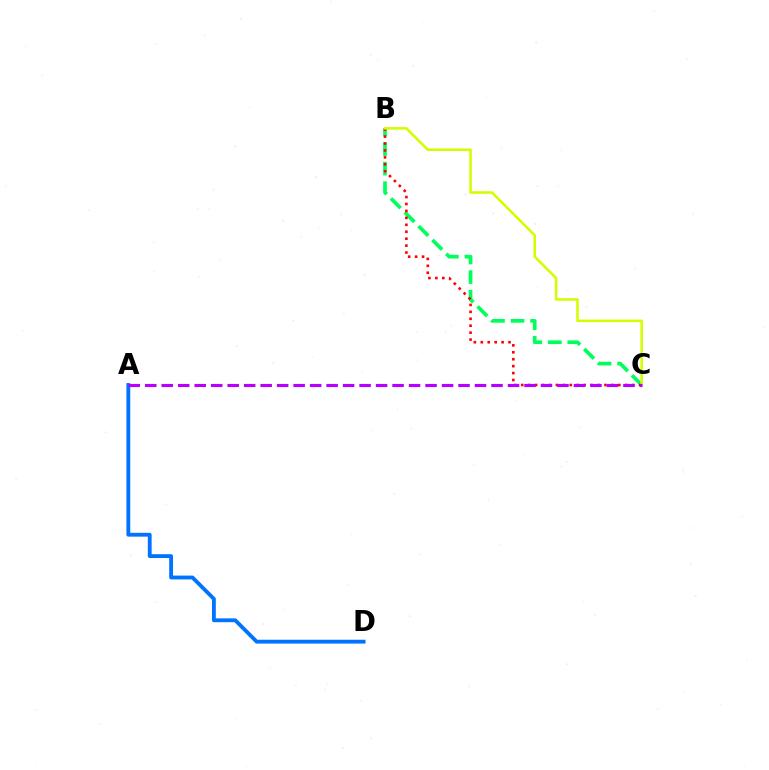{('B', 'C'): [{'color': '#00ff5c', 'line_style': 'dashed', 'thickness': 2.66}, {'color': '#ff0000', 'line_style': 'dotted', 'thickness': 1.88}, {'color': '#d1ff00', 'line_style': 'solid', 'thickness': 1.85}], ('A', 'D'): [{'color': '#0074ff', 'line_style': 'solid', 'thickness': 2.76}], ('A', 'C'): [{'color': '#b900ff', 'line_style': 'dashed', 'thickness': 2.24}]}